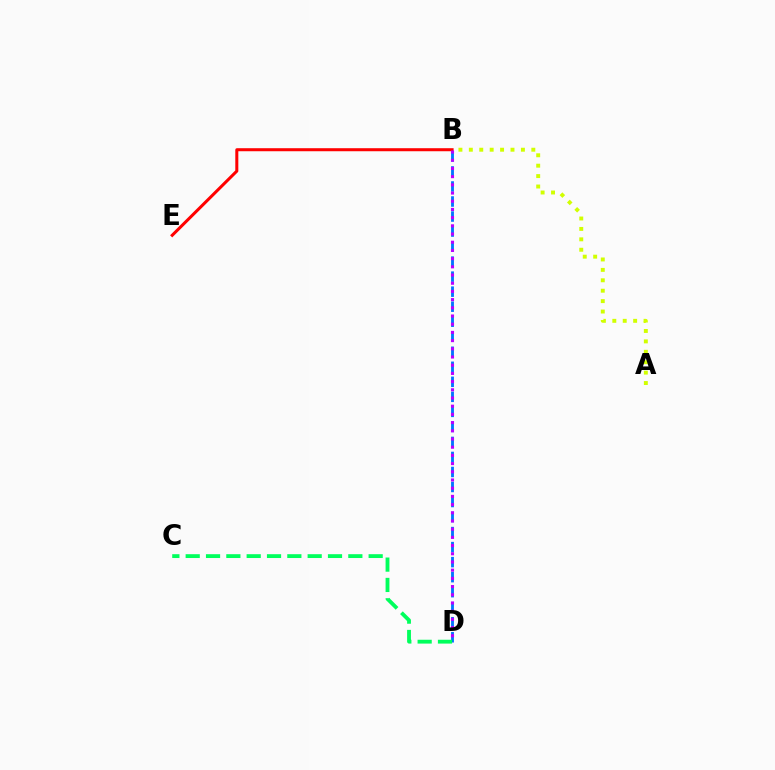{('B', 'E'): [{'color': '#ff0000', 'line_style': 'solid', 'thickness': 2.18}], ('B', 'D'): [{'color': '#0074ff', 'line_style': 'dashed', 'thickness': 2.04}, {'color': '#b900ff', 'line_style': 'dotted', 'thickness': 2.23}], ('A', 'B'): [{'color': '#d1ff00', 'line_style': 'dotted', 'thickness': 2.83}], ('C', 'D'): [{'color': '#00ff5c', 'line_style': 'dashed', 'thickness': 2.76}]}